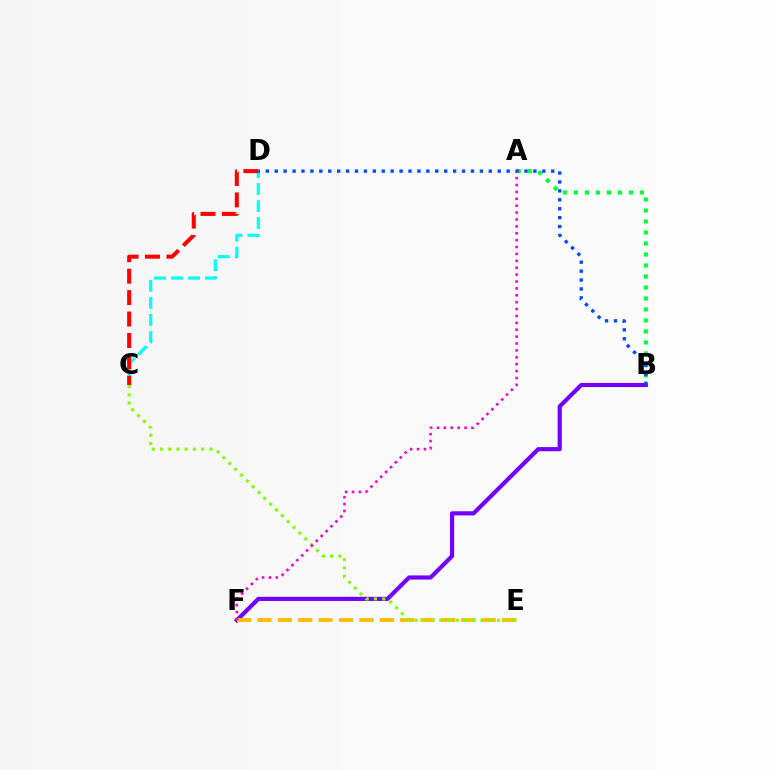{('A', 'B'): [{'color': '#00ff39', 'line_style': 'dotted', 'thickness': 2.99}], ('C', 'D'): [{'color': '#00fff6', 'line_style': 'dashed', 'thickness': 2.31}, {'color': '#ff0000', 'line_style': 'dashed', 'thickness': 2.91}], ('B', 'F'): [{'color': '#7200ff', 'line_style': 'solid', 'thickness': 2.99}], ('B', 'D'): [{'color': '#004bff', 'line_style': 'dotted', 'thickness': 2.42}], ('E', 'F'): [{'color': '#ffbd00', 'line_style': 'dashed', 'thickness': 2.77}], ('C', 'E'): [{'color': '#84ff00', 'line_style': 'dotted', 'thickness': 2.24}], ('A', 'F'): [{'color': '#ff00cf', 'line_style': 'dotted', 'thickness': 1.87}]}